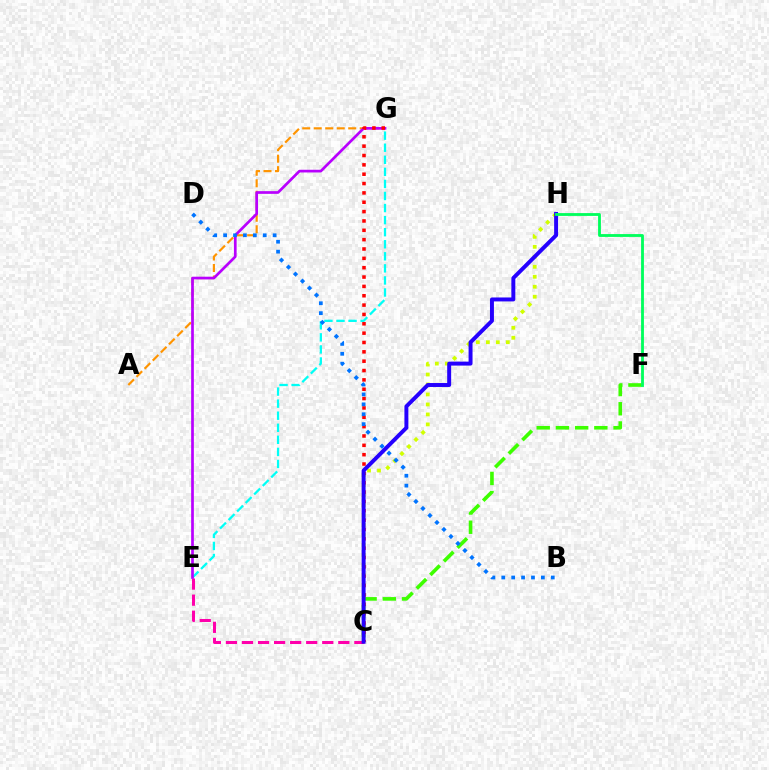{('A', 'G'): [{'color': '#ff9400', 'line_style': 'dashed', 'thickness': 1.56}], ('E', 'G'): [{'color': '#00fff6', 'line_style': 'dashed', 'thickness': 1.64}, {'color': '#b900ff', 'line_style': 'solid', 'thickness': 1.94}], ('C', 'H'): [{'color': '#d1ff00', 'line_style': 'dotted', 'thickness': 2.71}, {'color': '#2500ff', 'line_style': 'solid', 'thickness': 2.85}], ('C', 'E'): [{'color': '#ff00ac', 'line_style': 'dashed', 'thickness': 2.18}], ('C', 'F'): [{'color': '#3dff00', 'line_style': 'dashed', 'thickness': 2.61}], ('C', 'G'): [{'color': '#ff0000', 'line_style': 'dotted', 'thickness': 2.54}], ('F', 'H'): [{'color': '#00ff5c', 'line_style': 'solid', 'thickness': 2.04}], ('B', 'D'): [{'color': '#0074ff', 'line_style': 'dotted', 'thickness': 2.69}]}